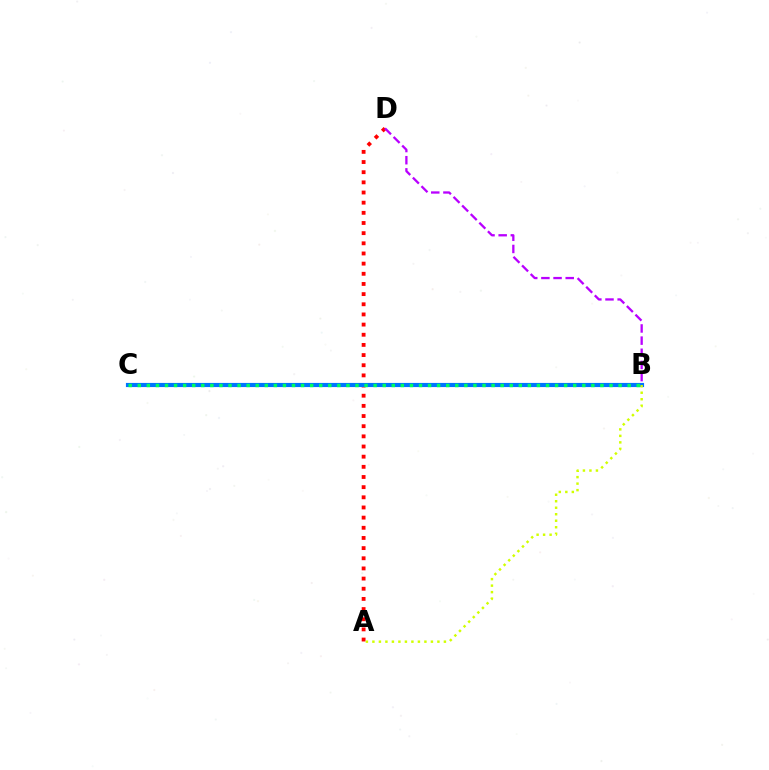{('A', 'D'): [{'color': '#ff0000', 'line_style': 'dotted', 'thickness': 2.76}], ('B', 'C'): [{'color': '#0074ff', 'line_style': 'solid', 'thickness': 2.99}, {'color': '#00ff5c', 'line_style': 'dotted', 'thickness': 2.46}], ('B', 'D'): [{'color': '#b900ff', 'line_style': 'dashed', 'thickness': 1.65}], ('A', 'B'): [{'color': '#d1ff00', 'line_style': 'dotted', 'thickness': 1.77}]}